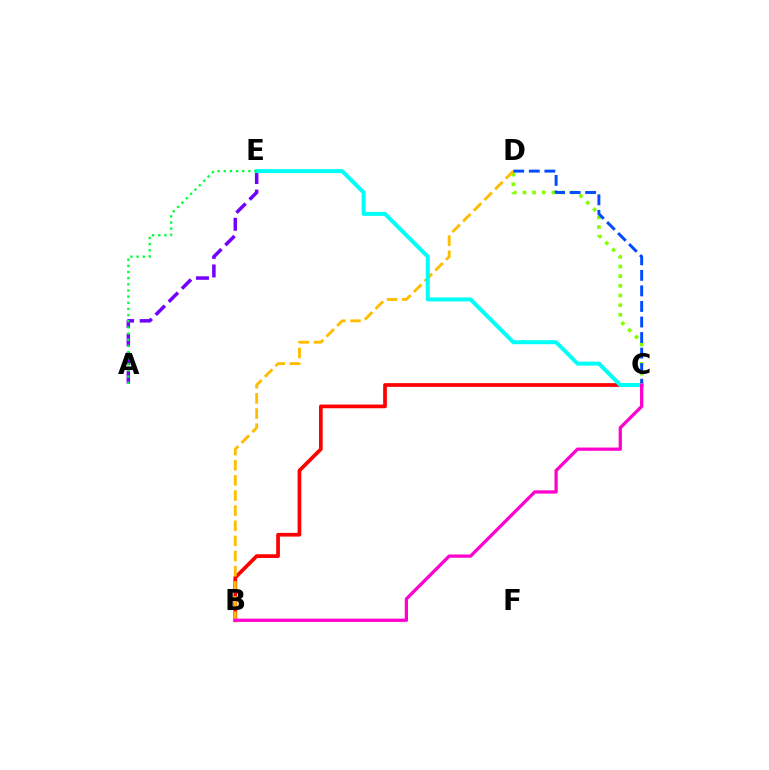{('B', 'C'): [{'color': '#ff0000', 'line_style': 'solid', 'thickness': 2.67}, {'color': '#ff00cf', 'line_style': 'solid', 'thickness': 2.34}], ('A', 'E'): [{'color': '#7200ff', 'line_style': 'dashed', 'thickness': 2.52}, {'color': '#00ff39', 'line_style': 'dotted', 'thickness': 1.67}], ('C', 'D'): [{'color': '#84ff00', 'line_style': 'dotted', 'thickness': 2.62}, {'color': '#004bff', 'line_style': 'dashed', 'thickness': 2.11}], ('B', 'D'): [{'color': '#ffbd00', 'line_style': 'dashed', 'thickness': 2.06}], ('C', 'E'): [{'color': '#00fff6', 'line_style': 'solid', 'thickness': 2.86}]}